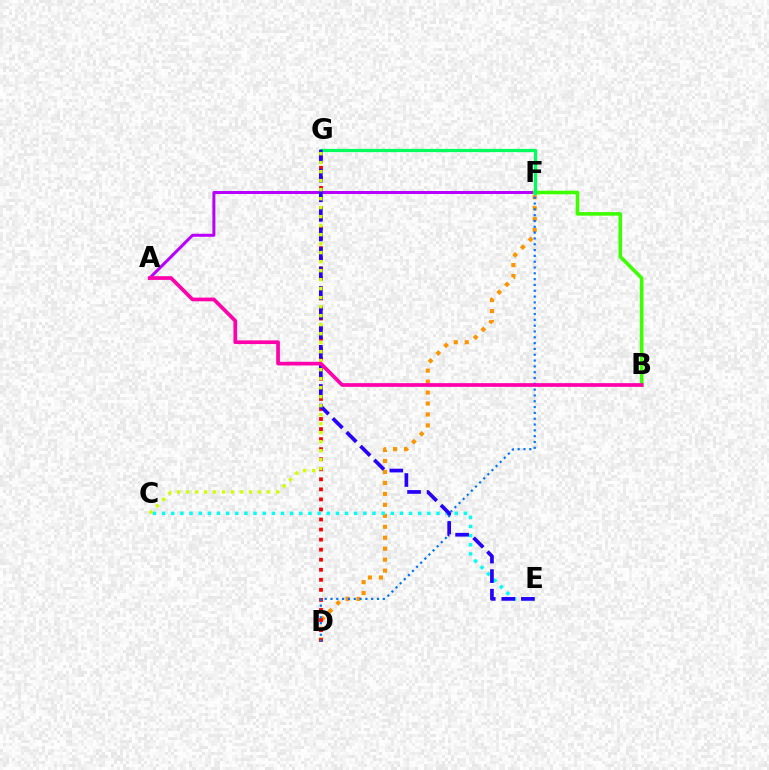{('D', 'F'): [{'color': '#ff9400', 'line_style': 'dotted', 'thickness': 2.98}, {'color': '#0074ff', 'line_style': 'dotted', 'thickness': 1.58}], ('D', 'G'): [{'color': '#ff0000', 'line_style': 'dotted', 'thickness': 2.73}], ('C', 'E'): [{'color': '#00fff6', 'line_style': 'dotted', 'thickness': 2.49}], ('A', 'F'): [{'color': '#b900ff', 'line_style': 'solid', 'thickness': 2.17}], ('B', 'F'): [{'color': '#3dff00', 'line_style': 'solid', 'thickness': 2.57}], ('F', 'G'): [{'color': '#00ff5c', 'line_style': 'solid', 'thickness': 2.36}], ('E', 'G'): [{'color': '#2500ff', 'line_style': 'dashed', 'thickness': 2.66}], ('C', 'G'): [{'color': '#d1ff00', 'line_style': 'dotted', 'thickness': 2.45}], ('A', 'B'): [{'color': '#ff00ac', 'line_style': 'solid', 'thickness': 2.67}]}